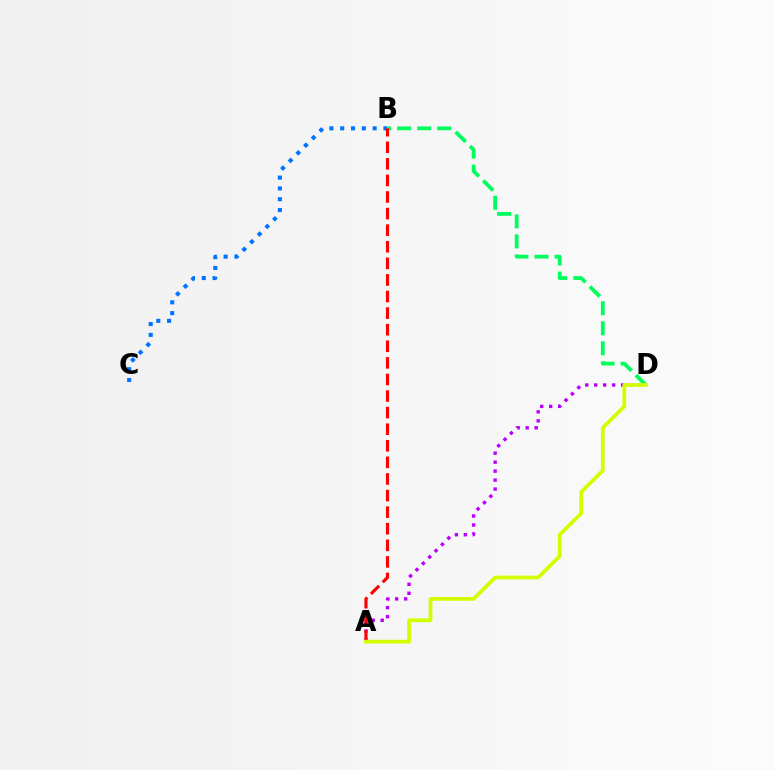{('B', 'C'): [{'color': '#0074ff', 'line_style': 'dotted', 'thickness': 2.94}], ('A', 'D'): [{'color': '#b900ff', 'line_style': 'dotted', 'thickness': 2.44}, {'color': '#d1ff00', 'line_style': 'solid', 'thickness': 2.7}], ('B', 'D'): [{'color': '#00ff5c', 'line_style': 'dashed', 'thickness': 2.72}], ('A', 'B'): [{'color': '#ff0000', 'line_style': 'dashed', 'thickness': 2.25}]}